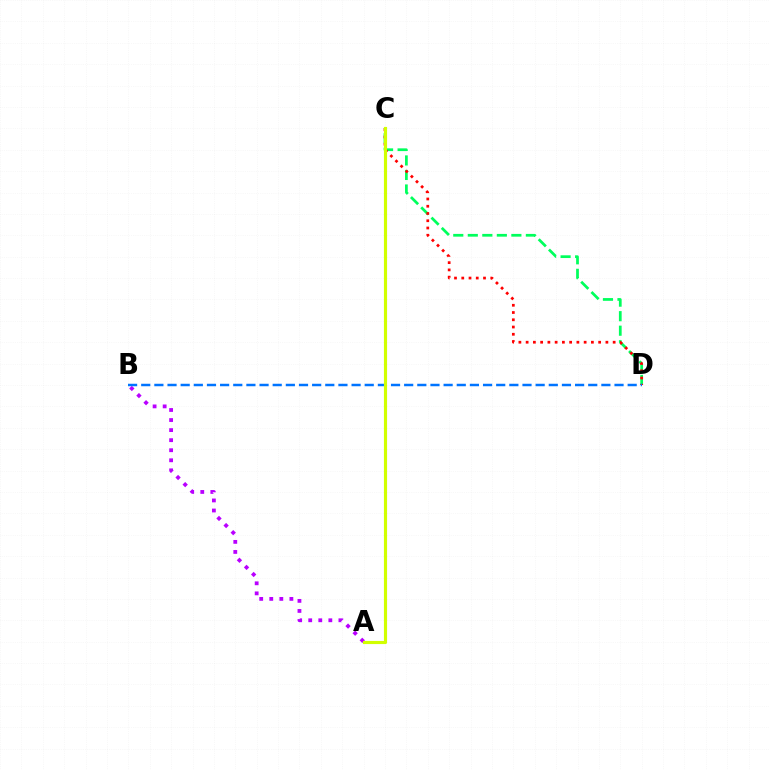{('C', 'D'): [{'color': '#00ff5c', 'line_style': 'dashed', 'thickness': 1.97}, {'color': '#ff0000', 'line_style': 'dotted', 'thickness': 1.97}], ('A', 'B'): [{'color': '#b900ff', 'line_style': 'dotted', 'thickness': 2.73}], ('B', 'D'): [{'color': '#0074ff', 'line_style': 'dashed', 'thickness': 1.79}], ('A', 'C'): [{'color': '#d1ff00', 'line_style': 'solid', 'thickness': 2.26}]}